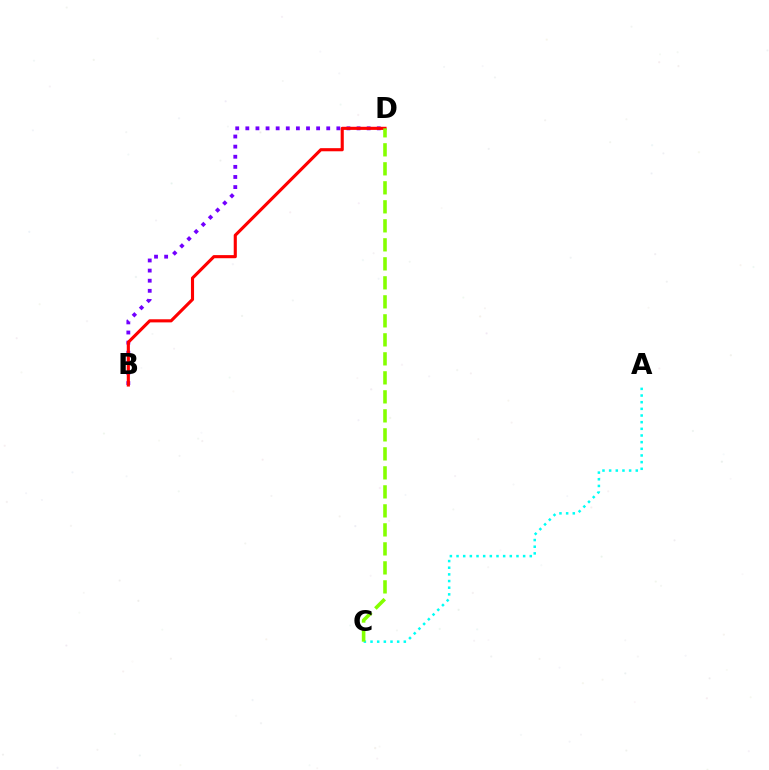{('B', 'D'): [{'color': '#7200ff', 'line_style': 'dotted', 'thickness': 2.75}, {'color': '#ff0000', 'line_style': 'solid', 'thickness': 2.24}], ('A', 'C'): [{'color': '#00fff6', 'line_style': 'dotted', 'thickness': 1.81}], ('C', 'D'): [{'color': '#84ff00', 'line_style': 'dashed', 'thickness': 2.58}]}